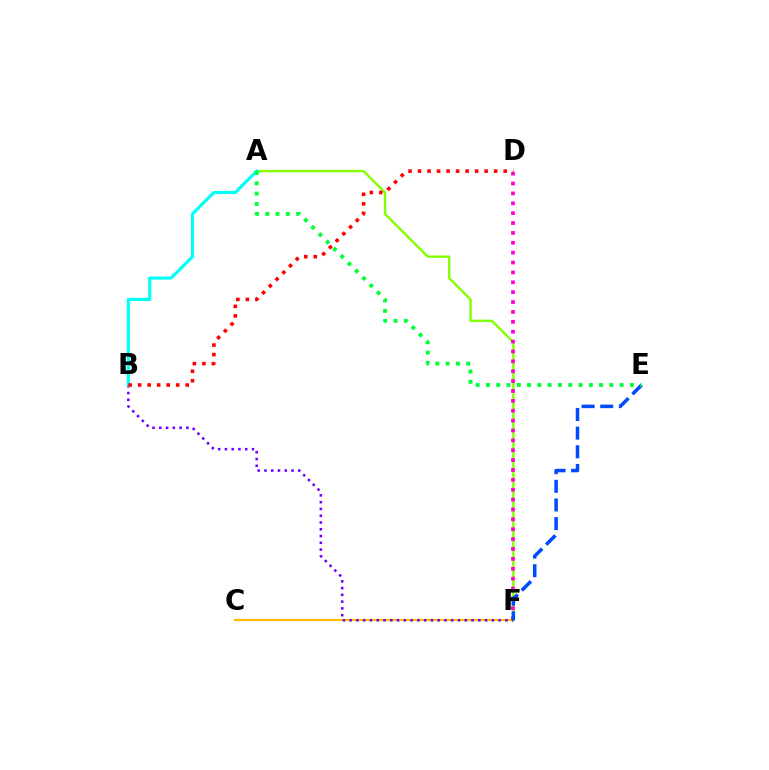{('C', 'F'): [{'color': '#ffbd00', 'line_style': 'solid', 'thickness': 1.62}], ('A', 'F'): [{'color': '#84ff00', 'line_style': 'solid', 'thickness': 1.72}], ('B', 'F'): [{'color': '#7200ff', 'line_style': 'dotted', 'thickness': 1.84}], ('A', 'B'): [{'color': '#00fff6', 'line_style': 'solid', 'thickness': 2.26}], ('D', 'F'): [{'color': '#ff00cf', 'line_style': 'dotted', 'thickness': 2.68}], ('E', 'F'): [{'color': '#004bff', 'line_style': 'dashed', 'thickness': 2.53}], ('B', 'D'): [{'color': '#ff0000', 'line_style': 'dotted', 'thickness': 2.58}], ('A', 'E'): [{'color': '#00ff39', 'line_style': 'dotted', 'thickness': 2.79}]}